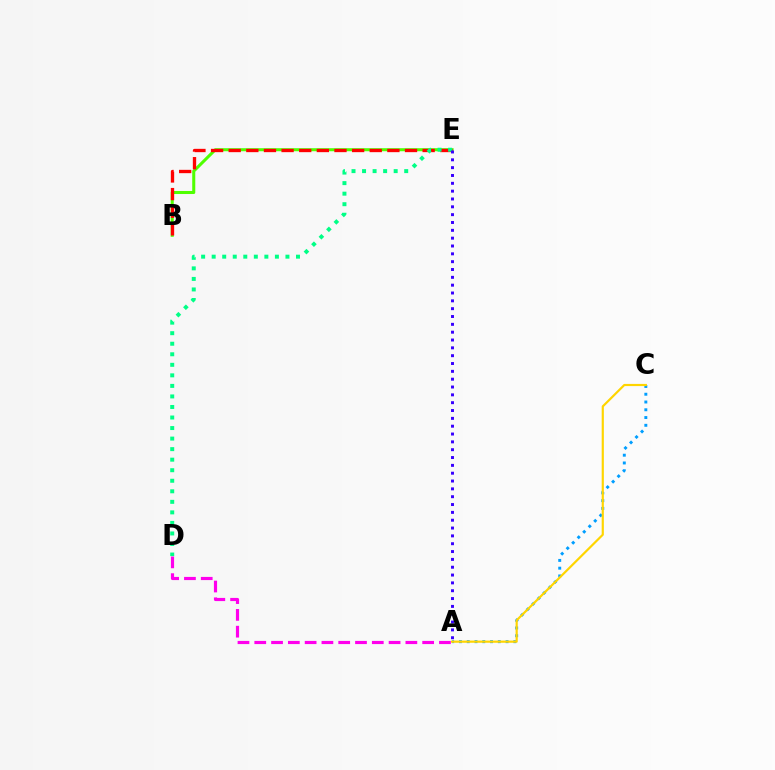{('A', 'C'): [{'color': '#009eff', 'line_style': 'dotted', 'thickness': 2.11}, {'color': '#ffd500', 'line_style': 'solid', 'thickness': 1.57}], ('B', 'E'): [{'color': '#4fff00', 'line_style': 'solid', 'thickness': 2.19}, {'color': '#ff0000', 'line_style': 'dashed', 'thickness': 2.4}], ('D', 'E'): [{'color': '#00ff86', 'line_style': 'dotted', 'thickness': 2.86}], ('A', 'D'): [{'color': '#ff00ed', 'line_style': 'dashed', 'thickness': 2.28}], ('A', 'E'): [{'color': '#3700ff', 'line_style': 'dotted', 'thickness': 2.13}]}